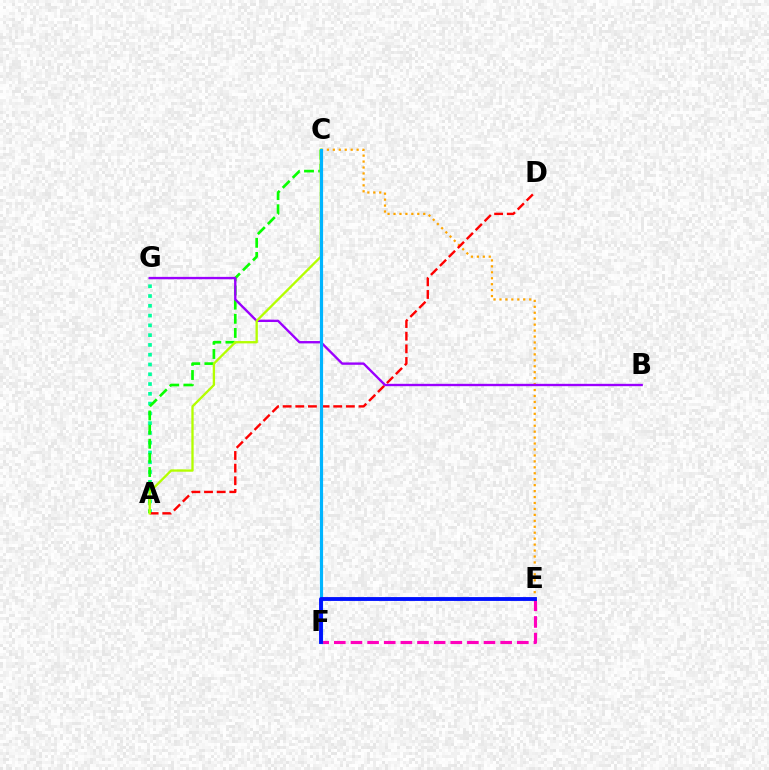{('A', 'G'): [{'color': '#00ff9d', 'line_style': 'dotted', 'thickness': 2.66}], ('C', 'E'): [{'color': '#ffa500', 'line_style': 'dotted', 'thickness': 1.62}], ('E', 'F'): [{'color': '#ff00bd', 'line_style': 'dashed', 'thickness': 2.26}, {'color': '#0010ff', 'line_style': 'solid', 'thickness': 2.77}], ('A', 'D'): [{'color': '#ff0000', 'line_style': 'dashed', 'thickness': 1.72}], ('A', 'C'): [{'color': '#08ff00', 'line_style': 'dashed', 'thickness': 1.92}, {'color': '#b3ff00', 'line_style': 'solid', 'thickness': 1.67}], ('B', 'G'): [{'color': '#9b00ff', 'line_style': 'solid', 'thickness': 1.7}], ('C', 'F'): [{'color': '#00b5ff', 'line_style': 'solid', 'thickness': 2.28}]}